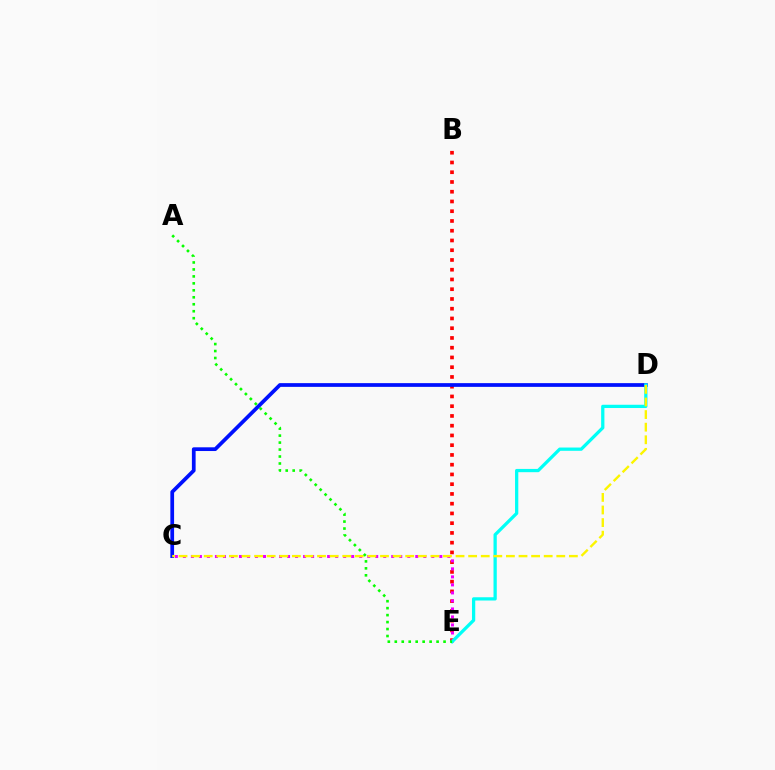{('B', 'E'): [{'color': '#ff0000', 'line_style': 'dotted', 'thickness': 2.65}], ('C', 'D'): [{'color': '#0010ff', 'line_style': 'solid', 'thickness': 2.68}, {'color': '#fcf500', 'line_style': 'dashed', 'thickness': 1.71}], ('C', 'E'): [{'color': '#ee00ff', 'line_style': 'dotted', 'thickness': 2.18}], ('D', 'E'): [{'color': '#00fff6', 'line_style': 'solid', 'thickness': 2.35}], ('A', 'E'): [{'color': '#08ff00', 'line_style': 'dotted', 'thickness': 1.89}]}